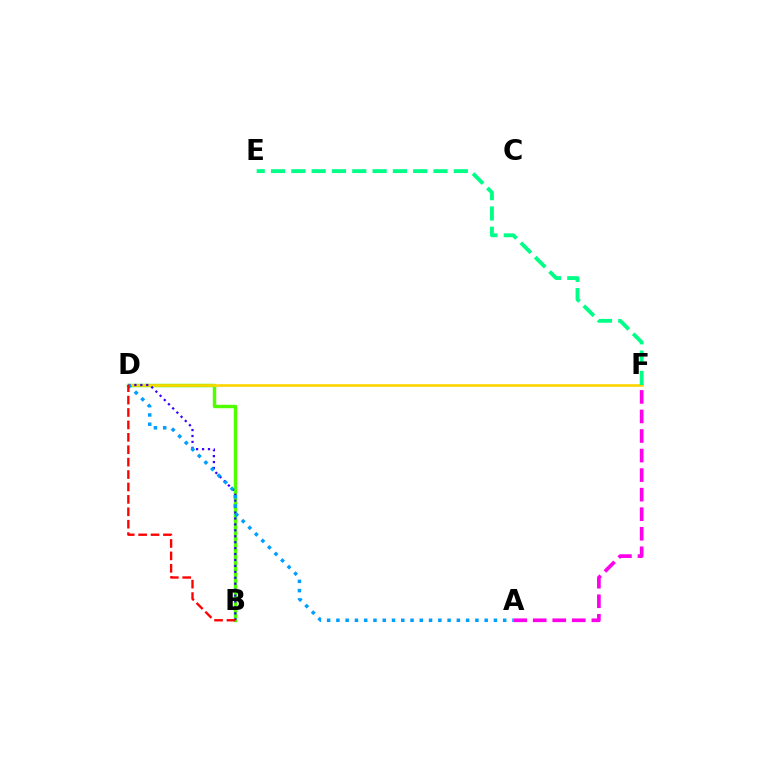{('B', 'D'): [{'color': '#4fff00', 'line_style': 'solid', 'thickness': 2.48}, {'color': '#3700ff', 'line_style': 'dotted', 'thickness': 1.61}, {'color': '#ff0000', 'line_style': 'dashed', 'thickness': 1.69}], ('D', 'F'): [{'color': '#ffd500', 'line_style': 'solid', 'thickness': 1.89}], ('A', 'F'): [{'color': '#ff00ed', 'line_style': 'dashed', 'thickness': 2.66}], ('E', 'F'): [{'color': '#00ff86', 'line_style': 'dashed', 'thickness': 2.76}], ('A', 'D'): [{'color': '#009eff', 'line_style': 'dotted', 'thickness': 2.52}]}